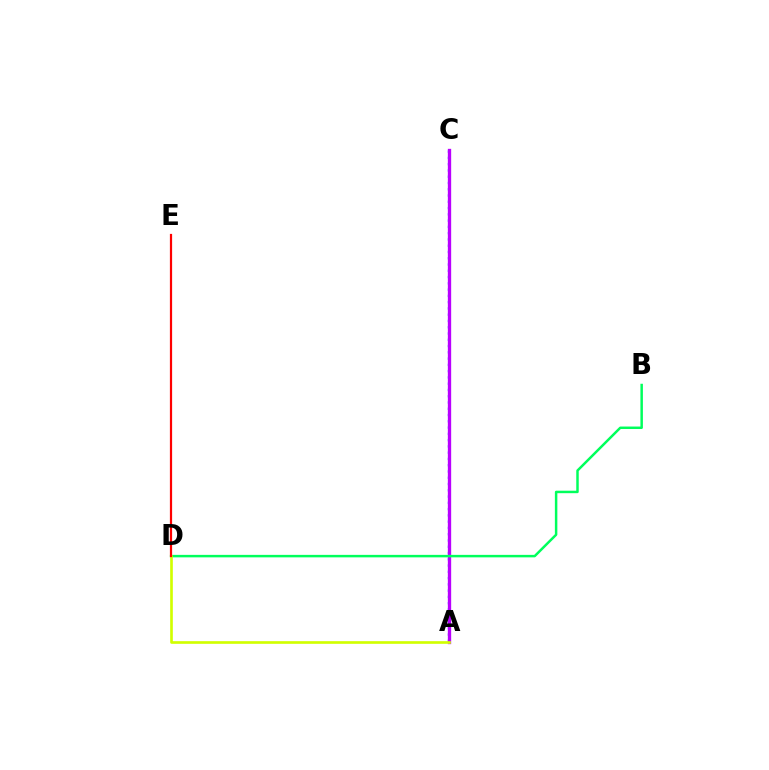{('A', 'C'): [{'color': '#0074ff', 'line_style': 'dotted', 'thickness': 1.7}, {'color': '#b900ff', 'line_style': 'solid', 'thickness': 2.4}], ('B', 'D'): [{'color': '#00ff5c', 'line_style': 'solid', 'thickness': 1.79}], ('A', 'D'): [{'color': '#d1ff00', 'line_style': 'solid', 'thickness': 1.92}], ('D', 'E'): [{'color': '#ff0000', 'line_style': 'solid', 'thickness': 1.6}]}